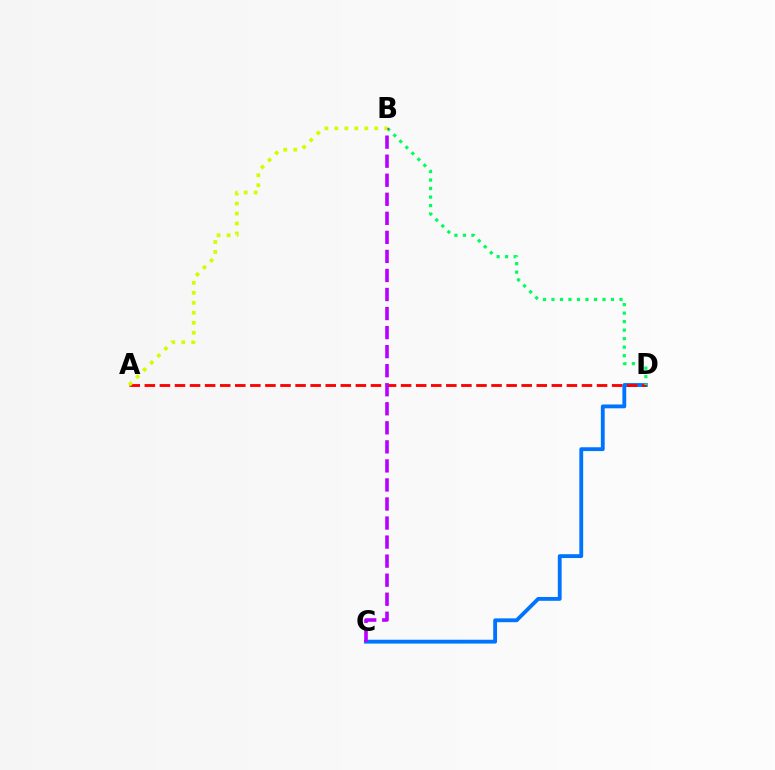{('C', 'D'): [{'color': '#0074ff', 'line_style': 'solid', 'thickness': 2.77}], ('A', 'D'): [{'color': '#ff0000', 'line_style': 'dashed', 'thickness': 2.05}], ('B', 'D'): [{'color': '#00ff5c', 'line_style': 'dotted', 'thickness': 2.31}], ('B', 'C'): [{'color': '#b900ff', 'line_style': 'dashed', 'thickness': 2.59}], ('A', 'B'): [{'color': '#d1ff00', 'line_style': 'dotted', 'thickness': 2.71}]}